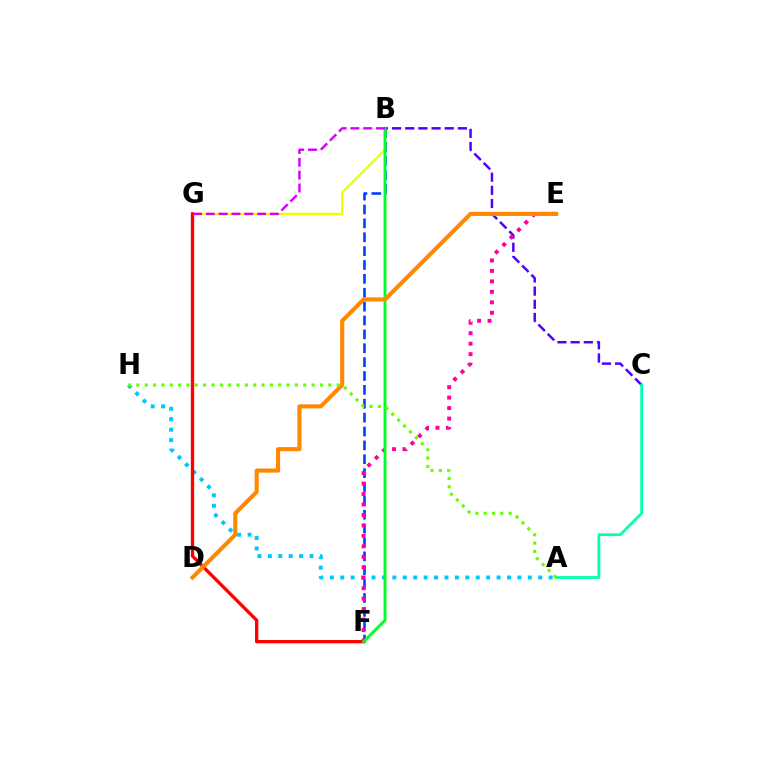{('B', 'C'): [{'color': '#4f00ff', 'line_style': 'dashed', 'thickness': 1.79}], ('B', 'F'): [{'color': '#003fff', 'line_style': 'dashed', 'thickness': 1.89}, {'color': '#00ff27', 'line_style': 'solid', 'thickness': 2.1}], ('A', 'H'): [{'color': '#00c7ff', 'line_style': 'dotted', 'thickness': 2.83}, {'color': '#66ff00', 'line_style': 'dotted', 'thickness': 2.27}], ('B', 'G'): [{'color': '#eeff00', 'line_style': 'solid', 'thickness': 1.61}, {'color': '#d600ff', 'line_style': 'dashed', 'thickness': 1.74}], ('A', 'C'): [{'color': '#00ffaf', 'line_style': 'solid', 'thickness': 2.0}], ('E', 'F'): [{'color': '#ff00a0', 'line_style': 'dotted', 'thickness': 2.84}], ('F', 'G'): [{'color': '#ff0000', 'line_style': 'solid', 'thickness': 2.39}], ('D', 'E'): [{'color': '#ff8800', 'line_style': 'solid', 'thickness': 2.94}]}